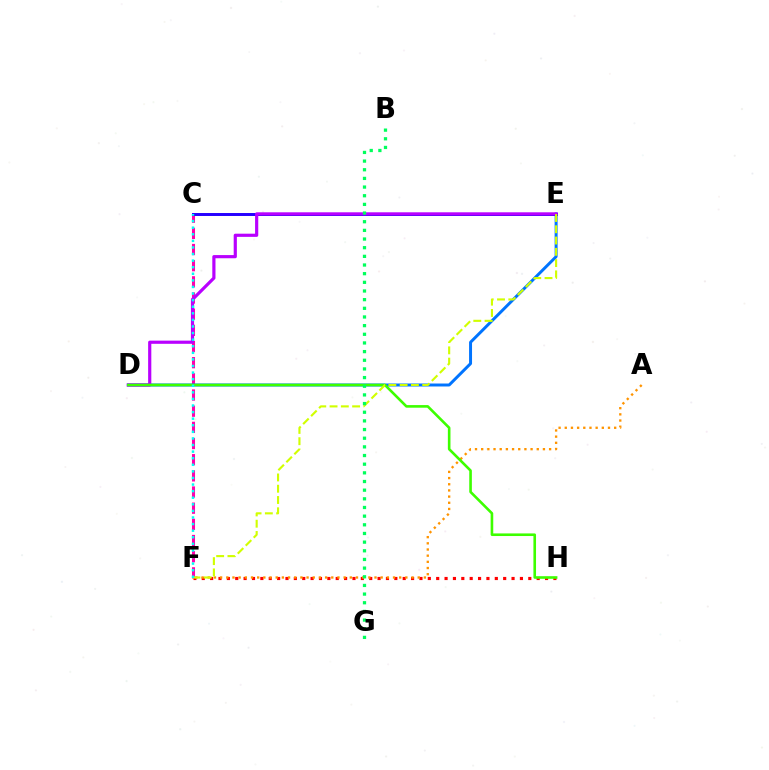{('C', 'F'): [{'color': '#ff00ac', 'line_style': 'dashed', 'thickness': 2.2}, {'color': '#00fff6', 'line_style': 'dotted', 'thickness': 1.79}], ('D', 'E'): [{'color': '#0074ff', 'line_style': 'solid', 'thickness': 2.14}, {'color': '#b900ff', 'line_style': 'solid', 'thickness': 2.29}], ('C', 'E'): [{'color': '#2500ff', 'line_style': 'solid', 'thickness': 2.13}], ('F', 'H'): [{'color': '#ff0000', 'line_style': 'dotted', 'thickness': 2.27}], ('A', 'F'): [{'color': '#ff9400', 'line_style': 'dotted', 'thickness': 1.68}], ('D', 'H'): [{'color': '#3dff00', 'line_style': 'solid', 'thickness': 1.88}], ('E', 'F'): [{'color': '#d1ff00', 'line_style': 'dashed', 'thickness': 1.53}], ('B', 'G'): [{'color': '#00ff5c', 'line_style': 'dotted', 'thickness': 2.35}]}